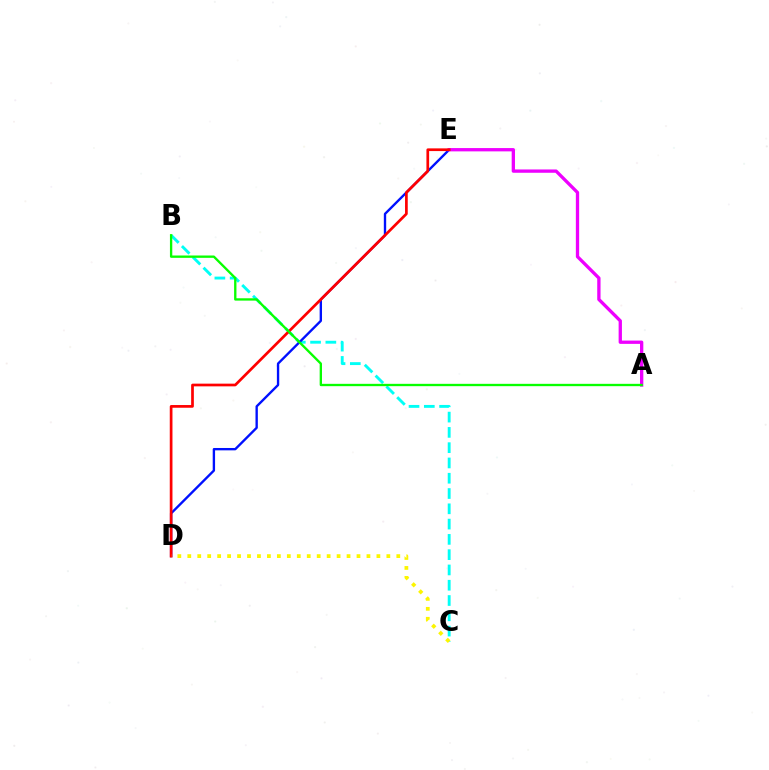{('B', 'C'): [{'color': '#00fff6', 'line_style': 'dashed', 'thickness': 2.08}], ('D', 'E'): [{'color': '#0010ff', 'line_style': 'solid', 'thickness': 1.7}, {'color': '#ff0000', 'line_style': 'solid', 'thickness': 1.95}], ('A', 'E'): [{'color': '#ee00ff', 'line_style': 'solid', 'thickness': 2.38}], ('A', 'B'): [{'color': '#08ff00', 'line_style': 'solid', 'thickness': 1.68}], ('C', 'D'): [{'color': '#fcf500', 'line_style': 'dotted', 'thickness': 2.7}]}